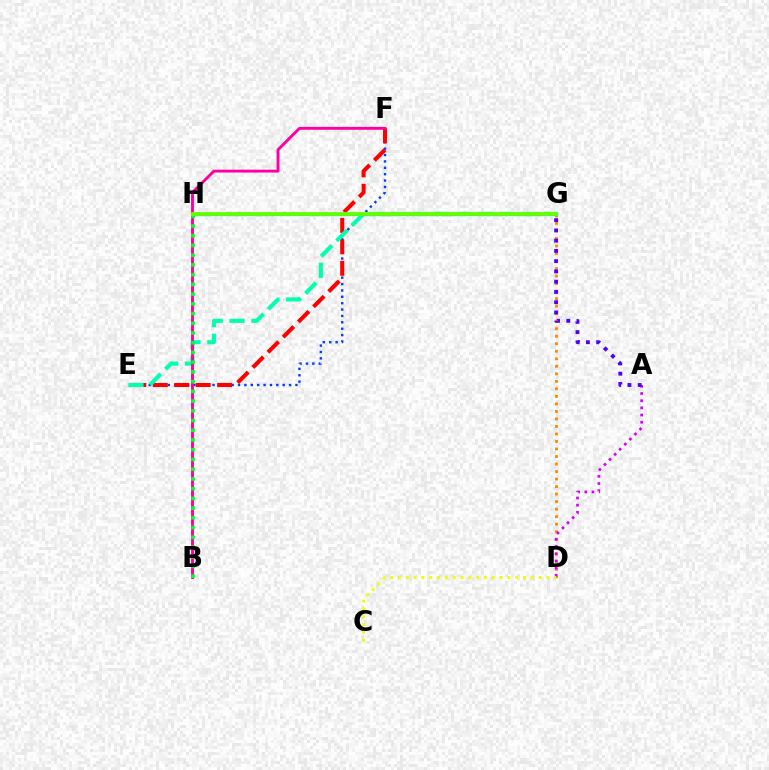{('E', 'F'): [{'color': '#003fff', 'line_style': 'dotted', 'thickness': 1.73}, {'color': '#ff0000', 'line_style': 'dashed', 'thickness': 2.91}], ('D', 'G'): [{'color': '#ff8800', 'line_style': 'dotted', 'thickness': 2.04}], ('A', 'D'): [{'color': '#d600ff', 'line_style': 'dotted', 'thickness': 1.95}], ('A', 'G'): [{'color': '#4f00ff', 'line_style': 'dotted', 'thickness': 2.79}], ('C', 'D'): [{'color': '#eeff00', 'line_style': 'dotted', 'thickness': 2.12}], ('E', 'G'): [{'color': '#00ffaf', 'line_style': 'dashed', 'thickness': 2.96}], ('G', 'H'): [{'color': '#00c7ff', 'line_style': 'solid', 'thickness': 2.37}, {'color': '#66ff00', 'line_style': 'solid', 'thickness': 2.75}], ('B', 'F'): [{'color': '#ff00a0', 'line_style': 'solid', 'thickness': 2.08}], ('B', 'H'): [{'color': '#00ff27', 'line_style': 'dotted', 'thickness': 2.64}]}